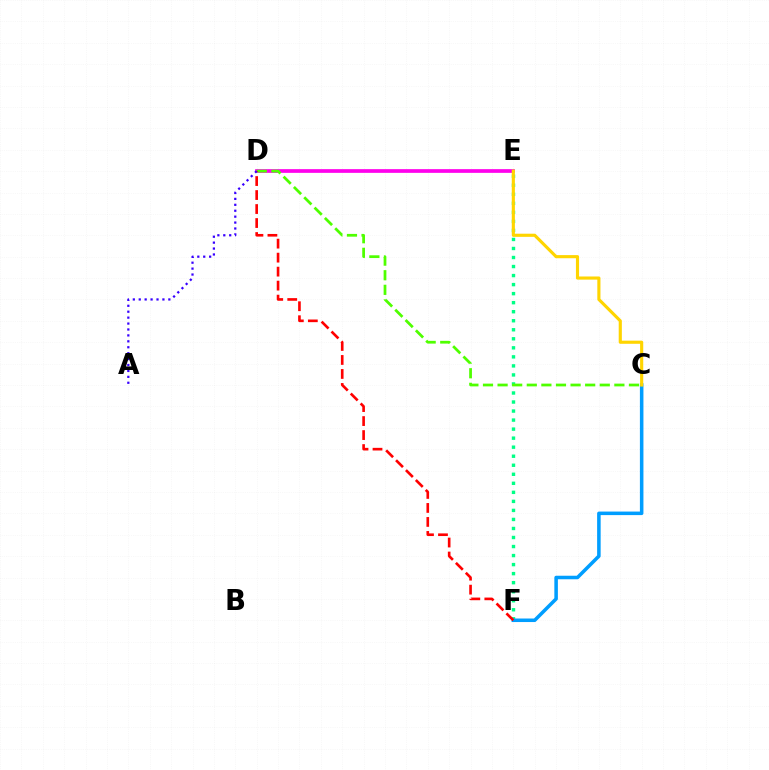{('D', 'E'): [{'color': '#ff00ed', 'line_style': 'solid', 'thickness': 2.67}], ('E', 'F'): [{'color': '#00ff86', 'line_style': 'dotted', 'thickness': 2.45}], ('C', 'F'): [{'color': '#009eff', 'line_style': 'solid', 'thickness': 2.54}], ('C', 'D'): [{'color': '#4fff00', 'line_style': 'dashed', 'thickness': 1.98}], ('D', 'F'): [{'color': '#ff0000', 'line_style': 'dashed', 'thickness': 1.9}], ('C', 'E'): [{'color': '#ffd500', 'line_style': 'solid', 'thickness': 2.26}], ('A', 'D'): [{'color': '#3700ff', 'line_style': 'dotted', 'thickness': 1.61}]}